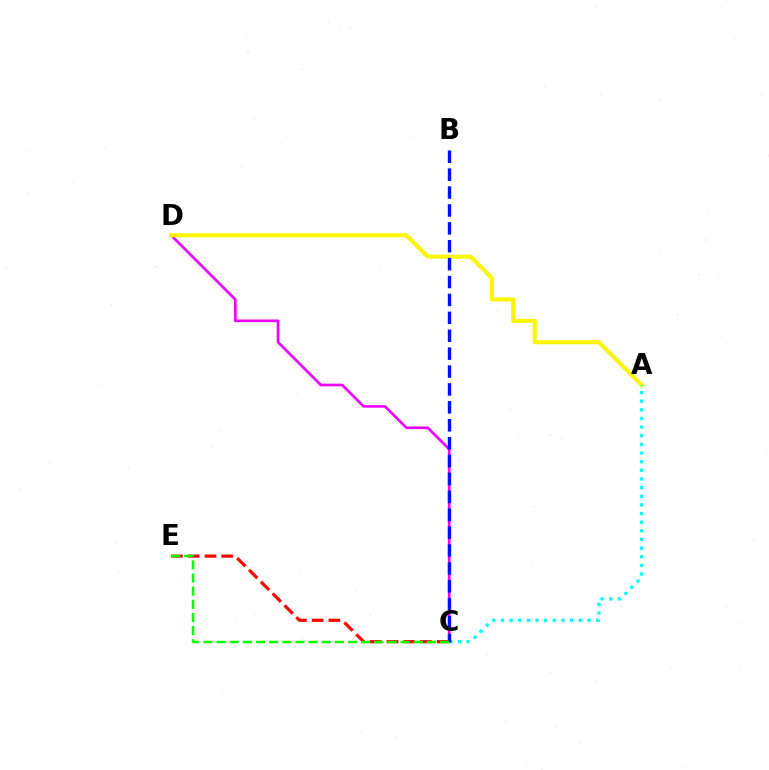{('C', 'D'): [{'color': '#ee00ff', 'line_style': 'solid', 'thickness': 1.92}], ('A', 'D'): [{'color': '#fcf500', 'line_style': 'solid', 'thickness': 2.94}], ('A', 'C'): [{'color': '#00fff6', 'line_style': 'dotted', 'thickness': 2.35}], ('C', 'E'): [{'color': '#ff0000', 'line_style': 'dashed', 'thickness': 2.27}, {'color': '#08ff00', 'line_style': 'dashed', 'thickness': 1.79}], ('B', 'C'): [{'color': '#0010ff', 'line_style': 'dashed', 'thickness': 2.43}]}